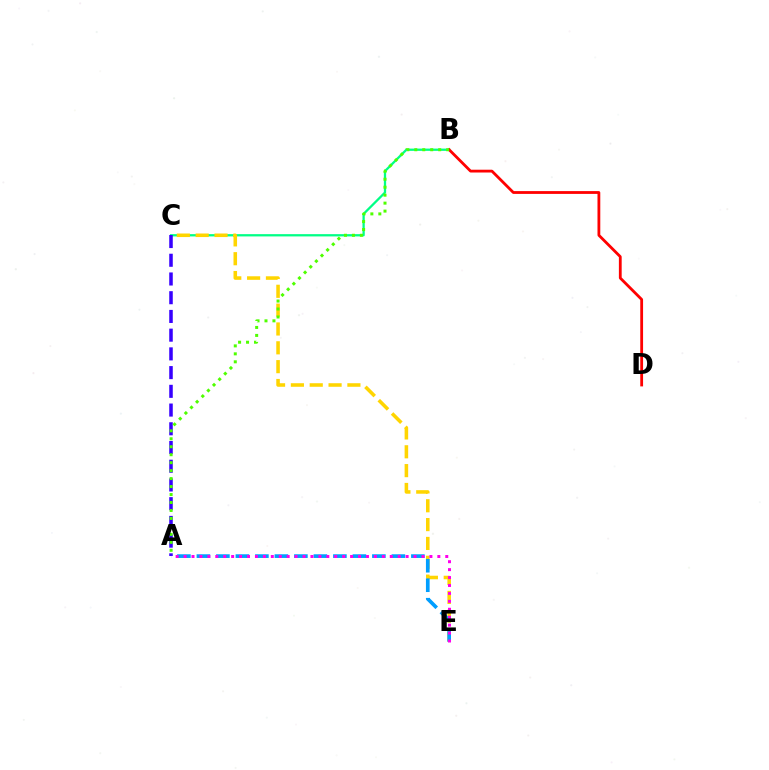{('B', 'C'): [{'color': '#00ff86', 'line_style': 'solid', 'thickness': 1.64}], ('A', 'C'): [{'color': '#3700ff', 'line_style': 'dashed', 'thickness': 2.54}], ('C', 'E'): [{'color': '#ffd500', 'line_style': 'dashed', 'thickness': 2.56}], ('B', 'D'): [{'color': '#ff0000', 'line_style': 'solid', 'thickness': 2.02}], ('A', 'E'): [{'color': '#009eff', 'line_style': 'dashed', 'thickness': 2.65}, {'color': '#ff00ed', 'line_style': 'dotted', 'thickness': 2.15}], ('A', 'B'): [{'color': '#4fff00', 'line_style': 'dotted', 'thickness': 2.16}]}